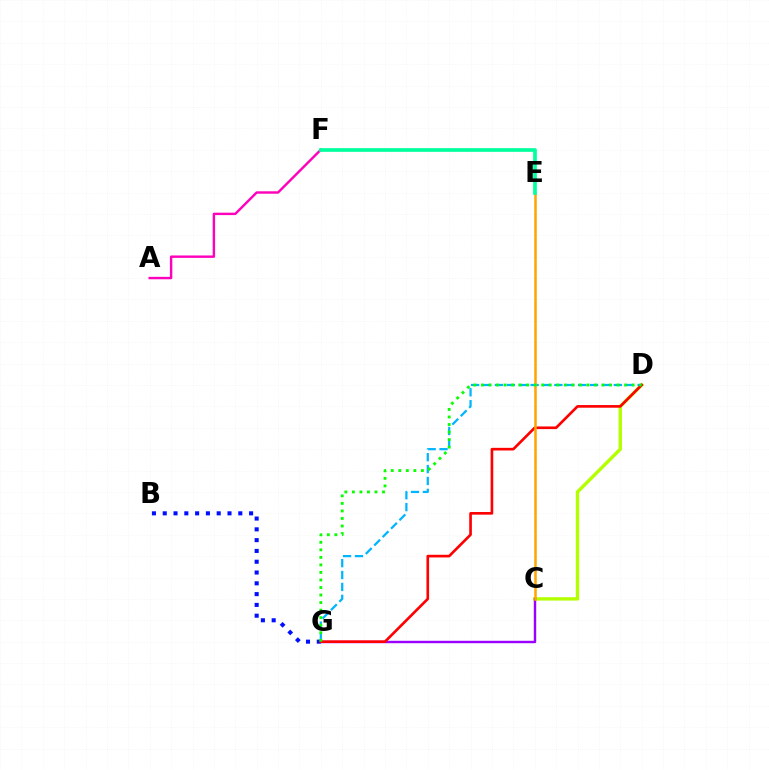{('A', 'F'): [{'color': '#ff00bd', 'line_style': 'solid', 'thickness': 1.74}], ('C', 'D'): [{'color': '#b3ff00', 'line_style': 'solid', 'thickness': 2.43}], ('C', 'G'): [{'color': '#9b00ff', 'line_style': 'solid', 'thickness': 1.74}], ('B', 'G'): [{'color': '#0010ff', 'line_style': 'dotted', 'thickness': 2.93}], ('D', 'G'): [{'color': '#00b5ff', 'line_style': 'dashed', 'thickness': 1.62}, {'color': '#ff0000', 'line_style': 'solid', 'thickness': 1.91}, {'color': '#08ff00', 'line_style': 'dotted', 'thickness': 2.05}], ('C', 'E'): [{'color': '#ffa500', 'line_style': 'solid', 'thickness': 1.81}], ('E', 'F'): [{'color': '#00ff9d', 'line_style': 'solid', 'thickness': 2.65}]}